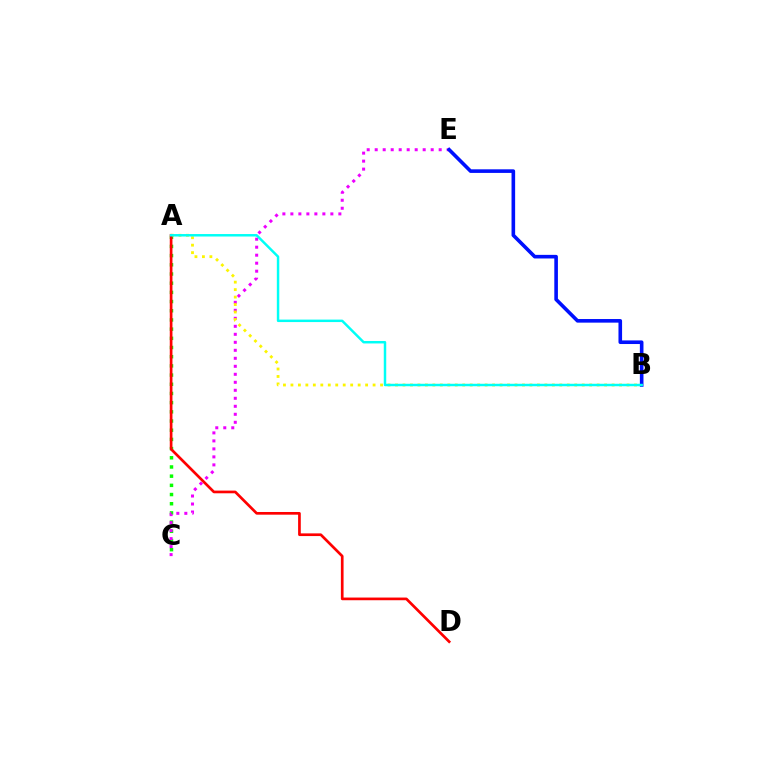{('A', 'C'): [{'color': '#08ff00', 'line_style': 'dotted', 'thickness': 2.5}], ('C', 'E'): [{'color': '#ee00ff', 'line_style': 'dotted', 'thickness': 2.17}], ('A', 'B'): [{'color': '#fcf500', 'line_style': 'dotted', 'thickness': 2.03}, {'color': '#00fff6', 'line_style': 'solid', 'thickness': 1.78}], ('A', 'D'): [{'color': '#ff0000', 'line_style': 'solid', 'thickness': 1.94}], ('B', 'E'): [{'color': '#0010ff', 'line_style': 'solid', 'thickness': 2.6}]}